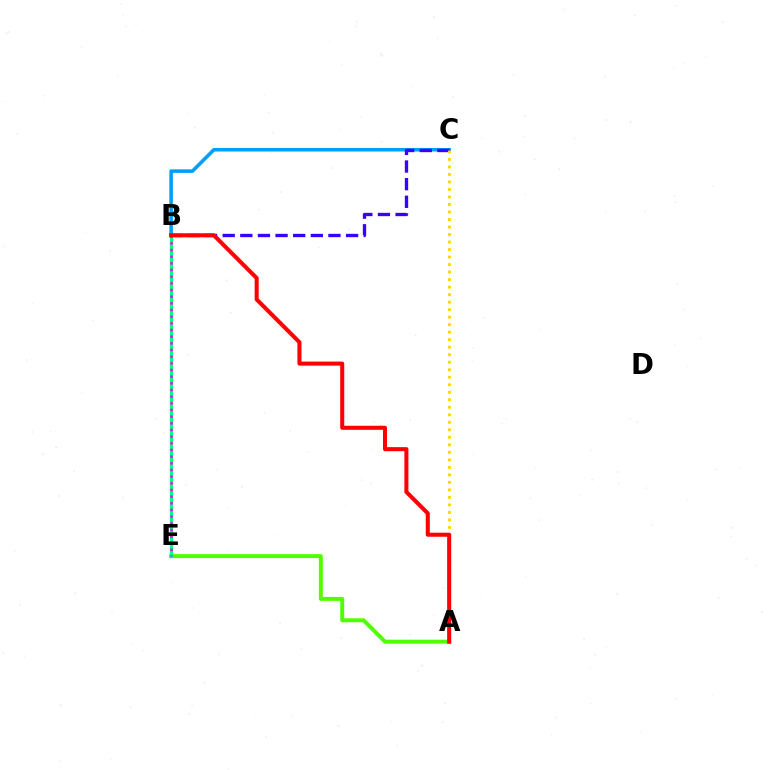{('B', 'C'): [{'color': '#009eff', 'line_style': 'solid', 'thickness': 2.56}, {'color': '#3700ff', 'line_style': 'dashed', 'thickness': 2.39}], ('A', 'C'): [{'color': '#ffd500', 'line_style': 'dotted', 'thickness': 2.04}], ('A', 'E'): [{'color': '#4fff00', 'line_style': 'solid', 'thickness': 2.84}], ('B', 'E'): [{'color': '#00ff86', 'line_style': 'solid', 'thickness': 2.37}, {'color': '#ff00ed', 'line_style': 'dotted', 'thickness': 1.81}], ('A', 'B'): [{'color': '#ff0000', 'line_style': 'solid', 'thickness': 2.92}]}